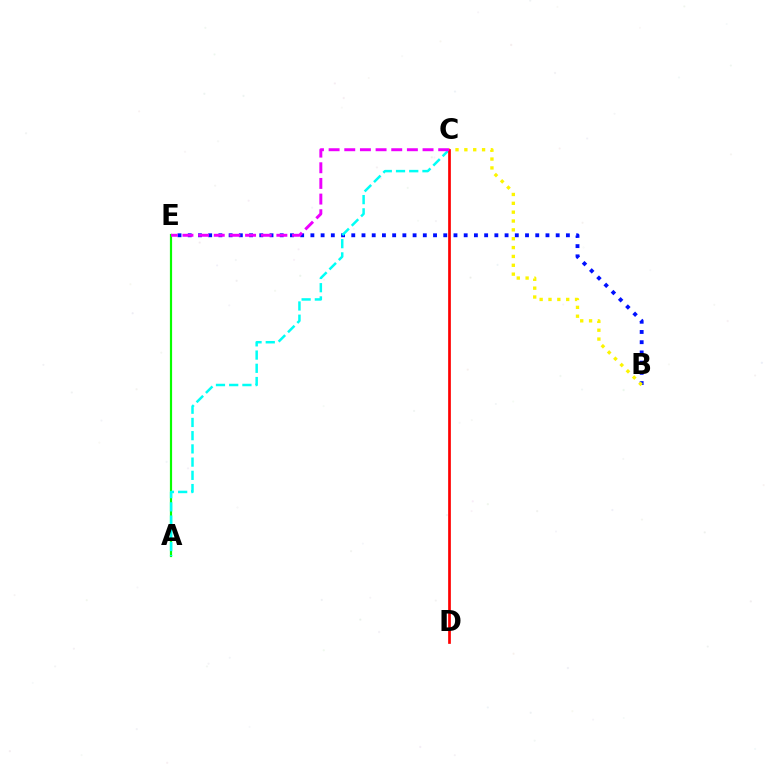{('A', 'E'): [{'color': '#08ff00', 'line_style': 'solid', 'thickness': 1.58}], ('B', 'E'): [{'color': '#0010ff', 'line_style': 'dotted', 'thickness': 2.78}], ('A', 'C'): [{'color': '#00fff6', 'line_style': 'dashed', 'thickness': 1.8}], ('B', 'C'): [{'color': '#fcf500', 'line_style': 'dotted', 'thickness': 2.41}], ('C', 'D'): [{'color': '#ff0000', 'line_style': 'solid', 'thickness': 1.95}], ('C', 'E'): [{'color': '#ee00ff', 'line_style': 'dashed', 'thickness': 2.13}]}